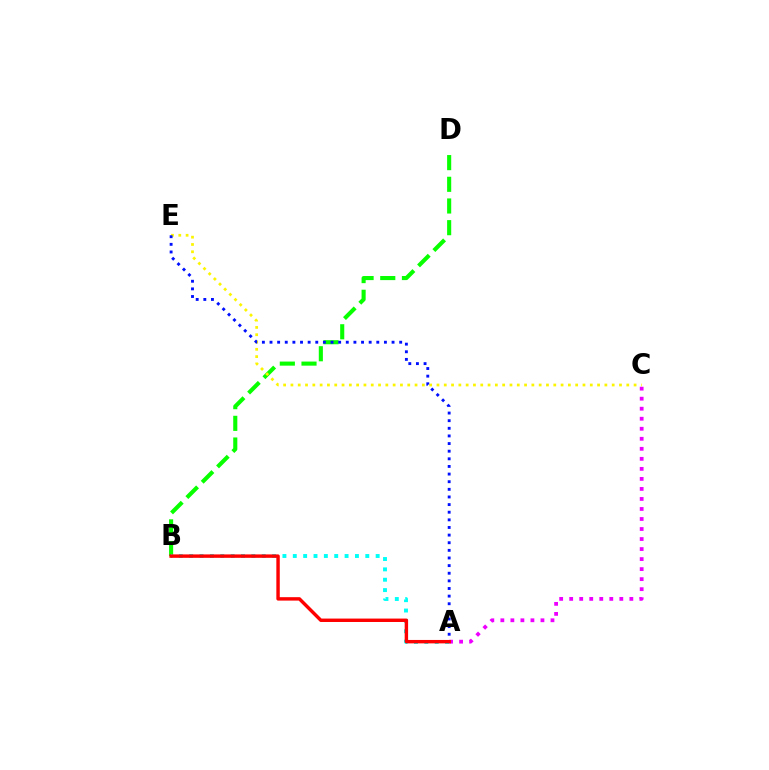{('B', 'D'): [{'color': '#08ff00', 'line_style': 'dashed', 'thickness': 2.95}], ('C', 'E'): [{'color': '#fcf500', 'line_style': 'dotted', 'thickness': 1.98}], ('A', 'B'): [{'color': '#00fff6', 'line_style': 'dotted', 'thickness': 2.81}, {'color': '#ff0000', 'line_style': 'solid', 'thickness': 2.46}], ('A', 'E'): [{'color': '#0010ff', 'line_style': 'dotted', 'thickness': 2.07}], ('A', 'C'): [{'color': '#ee00ff', 'line_style': 'dotted', 'thickness': 2.72}]}